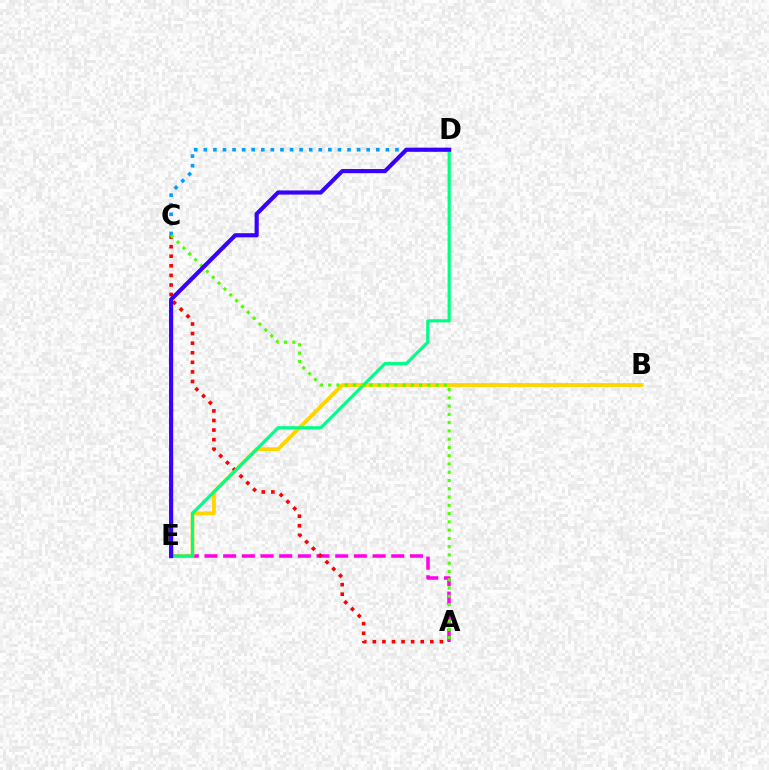{('A', 'E'): [{'color': '#ff00ed', 'line_style': 'dashed', 'thickness': 2.54}], ('B', 'E'): [{'color': '#ffd500', 'line_style': 'solid', 'thickness': 2.75}], ('A', 'C'): [{'color': '#ff0000', 'line_style': 'dotted', 'thickness': 2.6}, {'color': '#4fff00', 'line_style': 'dotted', 'thickness': 2.25}], ('D', 'E'): [{'color': '#00ff86', 'line_style': 'solid', 'thickness': 2.28}, {'color': '#3700ff', 'line_style': 'solid', 'thickness': 2.98}], ('C', 'D'): [{'color': '#009eff', 'line_style': 'dotted', 'thickness': 2.6}]}